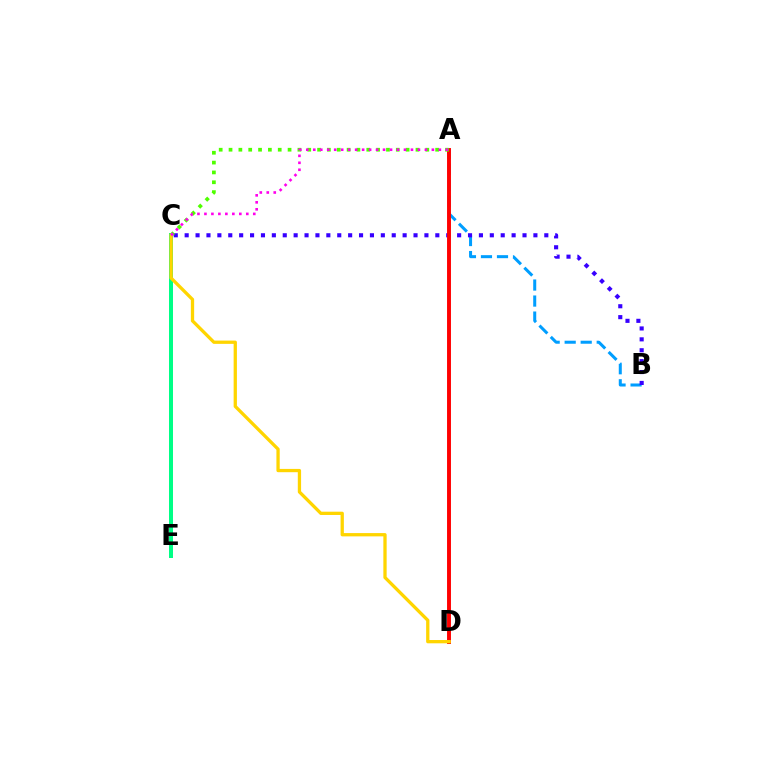{('A', 'B'): [{'color': '#009eff', 'line_style': 'dashed', 'thickness': 2.18}], ('B', 'C'): [{'color': '#3700ff', 'line_style': 'dotted', 'thickness': 2.96}], ('A', 'D'): [{'color': '#ff0000', 'line_style': 'solid', 'thickness': 2.82}], ('A', 'C'): [{'color': '#4fff00', 'line_style': 'dotted', 'thickness': 2.67}, {'color': '#ff00ed', 'line_style': 'dotted', 'thickness': 1.9}], ('C', 'E'): [{'color': '#00ff86', 'line_style': 'solid', 'thickness': 2.88}], ('C', 'D'): [{'color': '#ffd500', 'line_style': 'solid', 'thickness': 2.37}]}